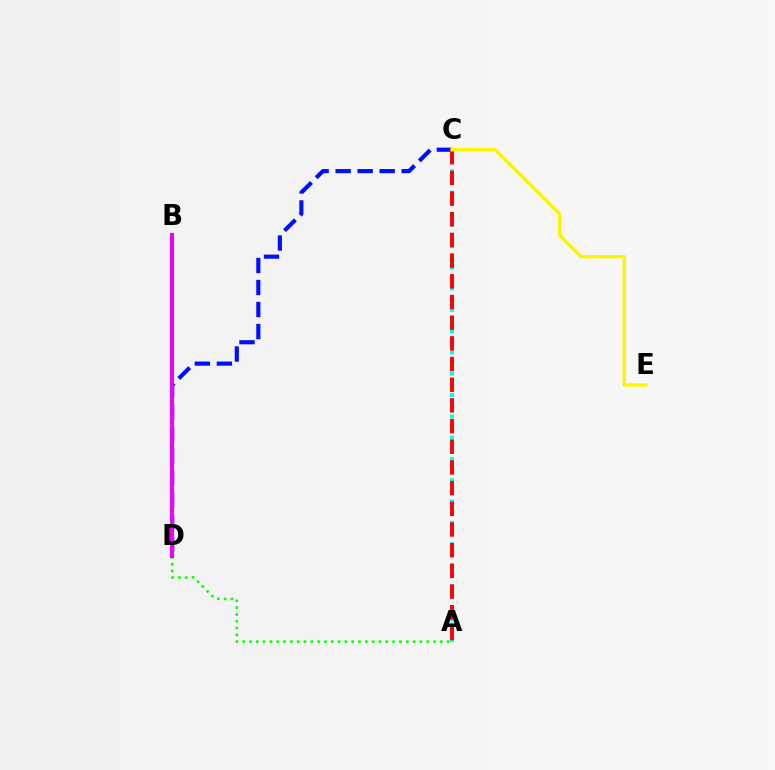{('A', 'C'): [{'color': '#00fff6', 'line_style': 'dotted', 'thickness': 2.89}, {'color': '#ff0000', 'line_style': 'dashed', 'thickness': 2.81}], ('C', 'D'): [{'color': '#0010ff', 'line_style': 'dashed', 'thickness': 2.99}], ('A', 'D'): [{'color': '#08ff00', 'line_style': 'dotted', 'thickness': 1.85}], ('B', 'D'): [{'color': '#ee00ff', 'line_style': 'solid', 'thickness': 2.88}], ('C', 'E'): [{'color': '#fcf500', 'line_style': 'solid', 'thickness': 2.44}]}